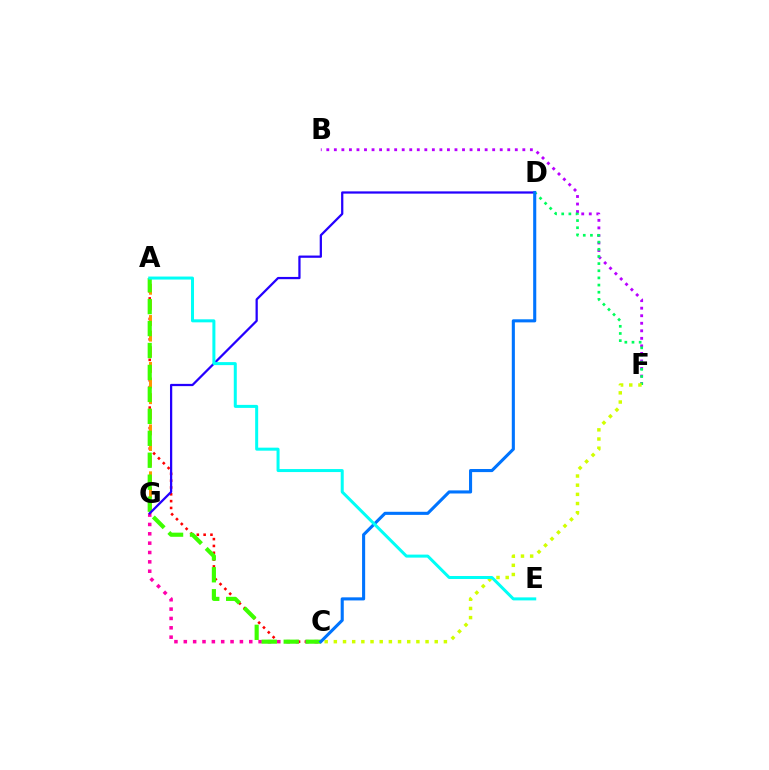{('A', 'C'): [{'color': '#ff0000', 'line_style': 'dotted', 'thickness': 1.85}, {'color': '#3dff00', 'line_style': 'dashed', 'thickness': 2.98}], ('B', 'F'): [{'color': '#b900ff', 'line_style': 'dotted', 'thickness': 2.05}], ('C', 'G'): [{'color': '#ff00ac', 'line_style': 'dotted', 'thickness': 2.54}], ('A', 'G'): [{'color': '#ff9400', 'line_style': 'dashed', 'thickness': 2.12}], ('D', 'G'): [{'color': '#2500ff', 'line_style': 'solid', 'thickness': 1.62}], ('D', 'F'): [{'color': '#00ff5c', 'line_style': 'dotted', 'thickness': 1.94}], ('C', 'F'): [{'color': '#d1ff00', 'line_style': 'dotted', 'thickness': 2.49}], ('C', 'D'): [{'color': '#0074ff', 'line_style': 'solid', 'thickness': 2.22}], ('A', 'E'): [{'color': '#00fff6', 'line_style': 'solid', 'thickness': 2.17}]}